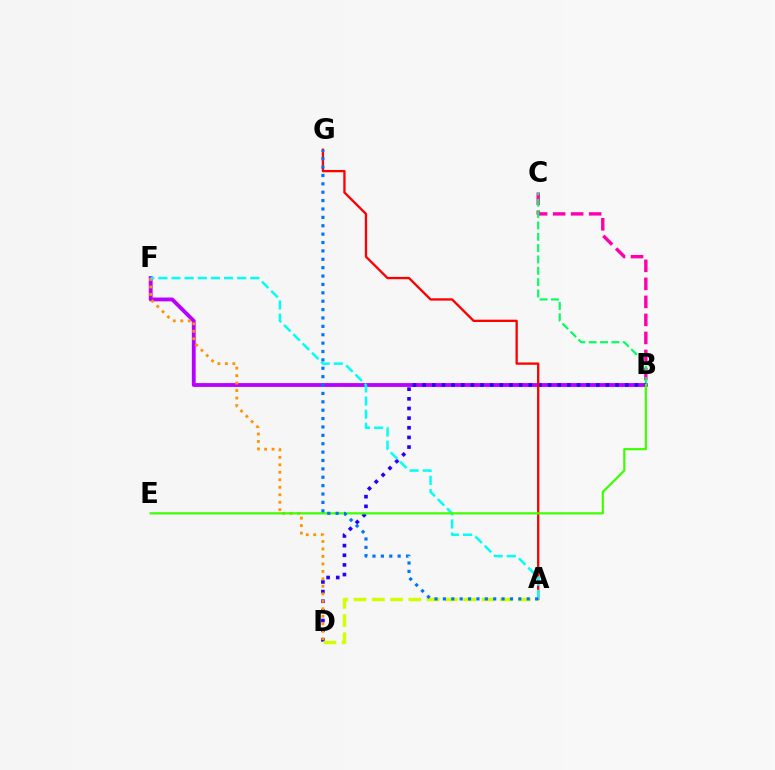{('B', 'C'): [{'color': '#ff00ac', 'line_style': 'dashed', 'thickness': 2.45}, {'color': '#00ff5c', 'line_style': 'dashed', 'thickness': 1.54}], ('B', 'F'): [{'color': '#b900ff', 'line_style': 'solid', 'thickness': 2.76}], ('B', 'D'): [{'color': '#2500ff', 'line_style': 'dotted', 'thickness': 2.62}], ('A', 'G'): [{'color': '#ff0000', 'line_style': 'solid', 'thickness': 1.67}, {'color': '#0074ff', 'line_style': 'dotted', 'thickness': 2.28}], ('D', 'F'): [{'color': '#ff9400', 'line_style': 'dotted', 'thickness': 2.03}], ('A', 'D'): [{'color': '#d1ff00', 'line_style': 'dashed', 'thickness': 2.48}], ('A', 'F'): [{'color': '#00fff6', 'line_style': 'dashed', 'thickness': 1.78}], ('B', 'E'): [{'color': '#3dff00', 'line_style': 'solid', 'thickness': 1.59}]}